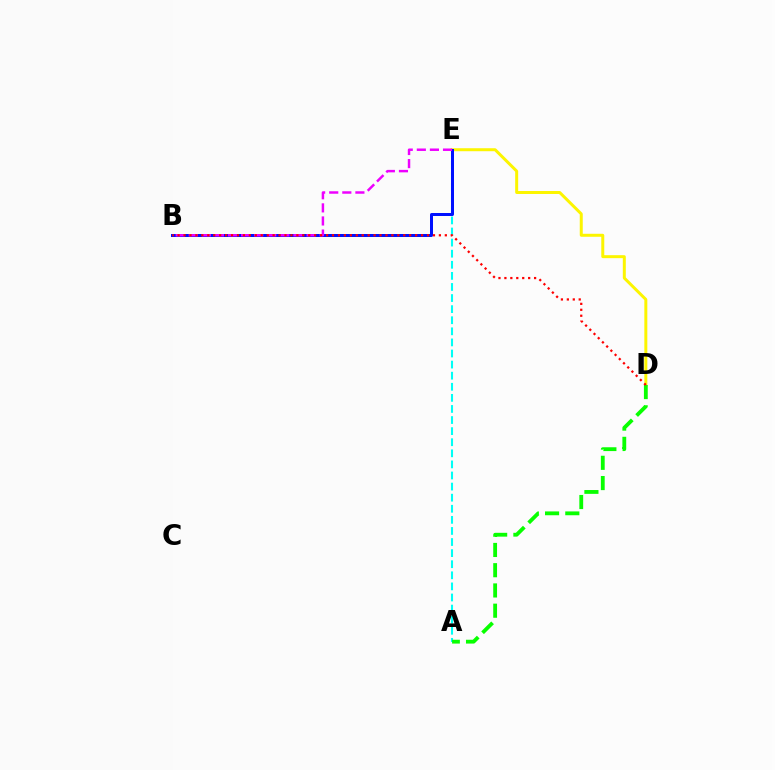{('D', 'E'): [{'color': '#fcf500', 'line_style': 'solid', 'thickness': 2.15}], ('A', 'E'): [{'color': '#00fff6', 'line_style': 'dashed', 'thickness': 1.51}], ('B', 'E'): [{'color': '#0010ff', 'line_style': 'solid', 'thickness': 2.16}, {'color': '#ee00ff', 'line_style': 'dashed', 'thickness': 1.78}], ('A', 'D'): [{'color': '#08ff00', 'line_style': 'dashed', 'thickness': 2.75}], ('B', 'D'): [{'color': '#ff0000', 'line_style': 'dotted', 'thickness': 1.61}]}